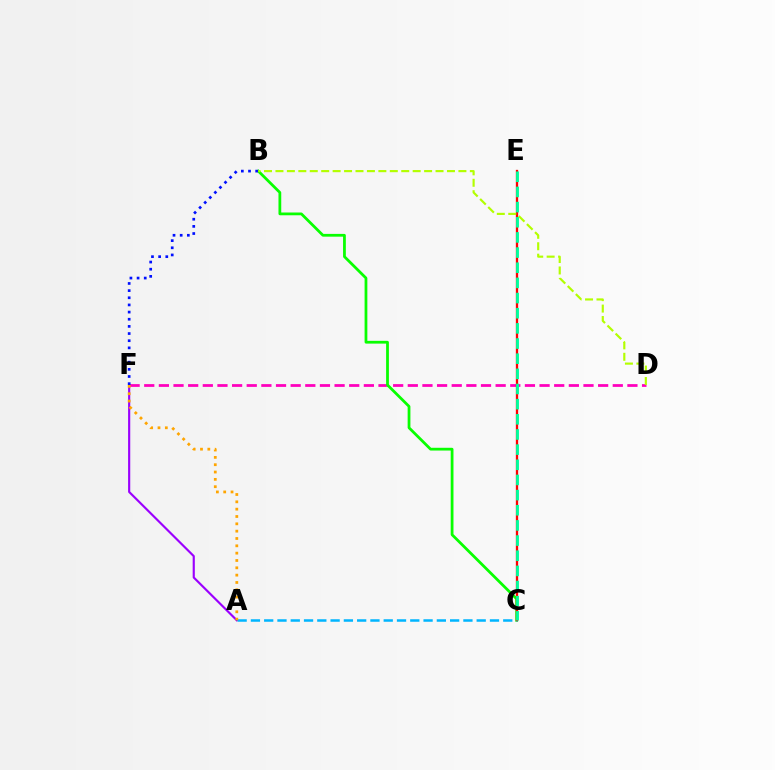{('A', 'F'): [{'color': '#9b00ff', 'line_style': 'solid', 'thickness': 1.55}, {'color': '#ffa500', 'line_style': 'dotted', 'thickness': 1.99}], ('D', 'F'): [{'color': '#ff00bd', 'line_style': 'dashed', 'thickness': 1.99}], ('B', 'C'): [{'color': '#08ff00', 'line_style': 'solid', 'thickness': 1.99}], ('A', 'C'): [{'color': '#00b5ff', 'line_style': 'dashed', 'thickness': 1.8}], ('B', 'F'): [{'color': '#0010ff', 'line_style': 'dotted', 'thickness': 1.94}], ('C', 'E'): [{'color': '#ff0000', 'line_style': 'solid', 'thickness': 1.65}, {'color': '#00ff9d', 'line_style': 'dashed', 'thickness': 2.06}], ('B', 'D'): [{'color': '#b3ff00', 'line_style': 'dashed', 'thickness': 1.55}]}